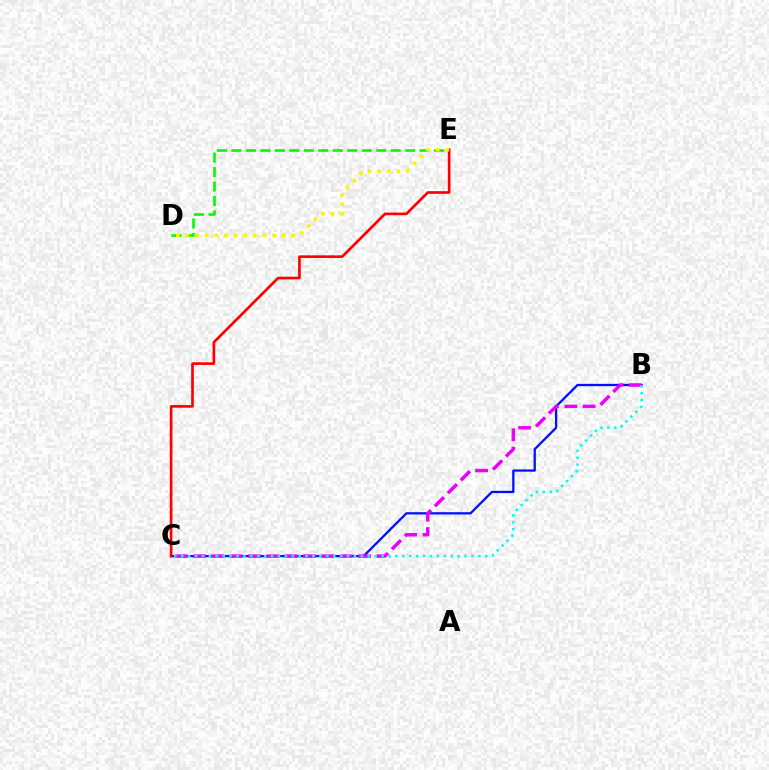{('B', 'C'): [{'color': '#0010ff', 'line_style': 'solid', 'thickness': 1.64}, {'color': '#ee00ff', 'line_style': 'dashed', 'thickness': 2.49}, {'color': '#00fff6', 'line_style': 'dotted', 'thickness': 1.88}], ('D', 'E'): [{'color': '#08ff00', 'line_style': 'dashed', 'thickness': 1.97}, {'color': '#fcf500', 'line_style': 'dotted', 'thickness': 2.61}], ('C', 'E'): [{'color': '#ff0000', 'line_style': 'solid', 'thickness': 1.91}]}